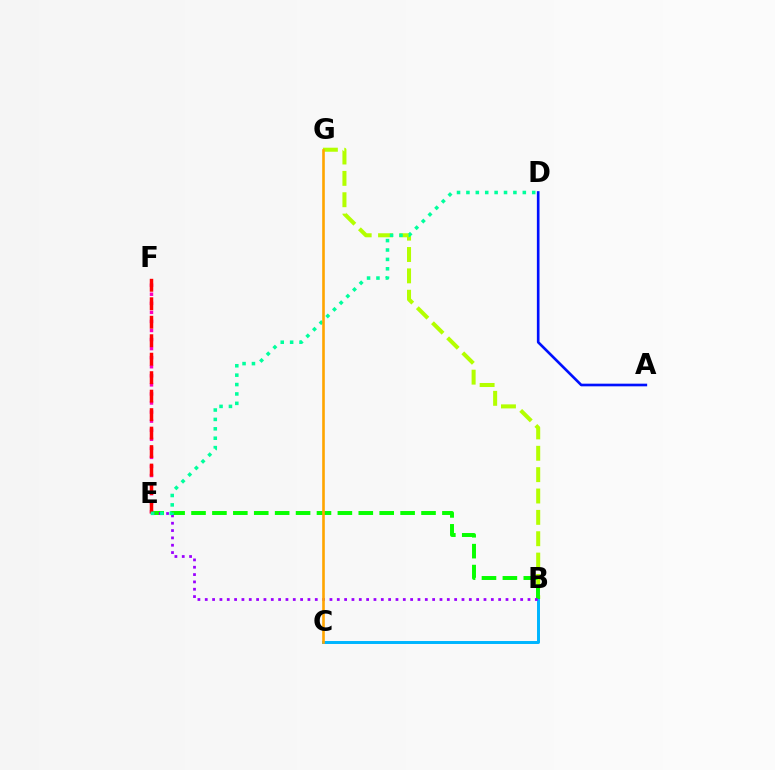{('B', 'C'): [{'color': '#00b5ff', 'line_style': 'solid', 'thickness': 2.14}], ('E', 'F'): [{'color': '#ff00bd', 'line_style': 'dotted', 'thickness': 2.46}, {'color': '#ff0000', 'line_style': 'dashed', 'thickness': 2.51}], ('B', 'G'): [{'color': '#b3ff00', 'line_style': 'dashed', 'thickness': 2.9}], ('B', 'E'): [{'color': '#08ff00', 'line_style': 'dashed', 'thickness': 2.84}, {'color': '#9b00ff', 'line_style': 'dotted', 'thickness': 1.99}], ('D', 'E'): [{'color': '#00ff9d', 'line_style': 'dotted', 'thickness': 2.55}], ('C', 'G'): [{'color': '#ffa500', 'line_style': 'solid', 'thickness': 1.89}], ('A', 'D'): [{'color': '#0010ff', 'line_style': 'solid', 'thickness': 1.9}]}